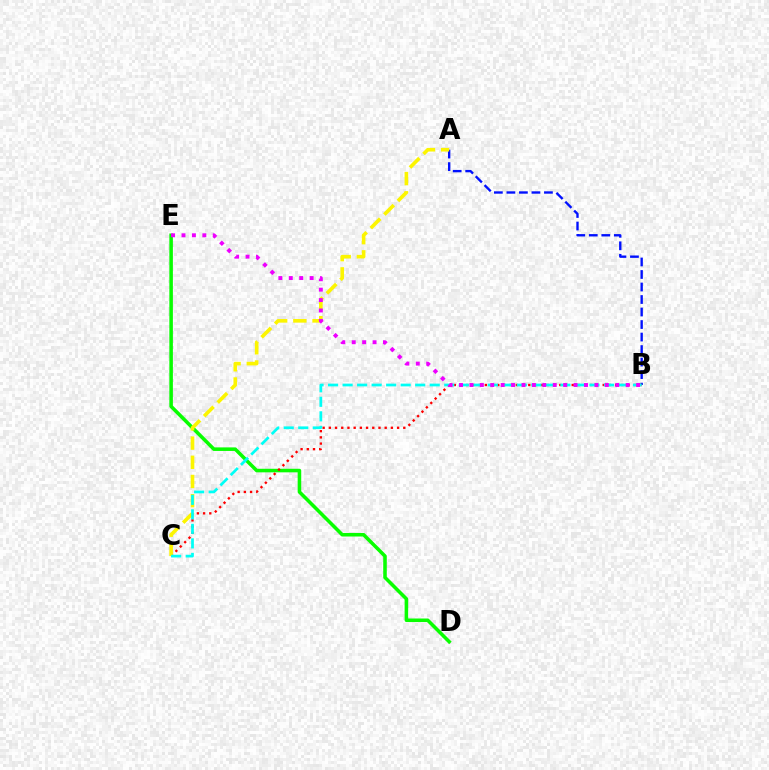{('D', 'E'): [{'color': '#08ff00', 'line_style': 'solid', 'thickness': 2.56}], ('A', 'B'): [{'color': '#0010ff', 'line_style': 'dashed', 'thickness': 1.7}], ('B', 'C'): [{'color': '#ff0000', 'line_style': 'dotted', 'thickness': 1.69}, {'color': '#00fff6', 'line_style': 'dashed', 'thickness': 1.97}], ('A', 'C'): [{'color': '#fcf500', 'line_style': 'dashed', 'thickness': 2.61}], ('B', 'E'): [{'color': '#ee00ff', 'line_style': 'dotted', 'thickness': 2.83}]}